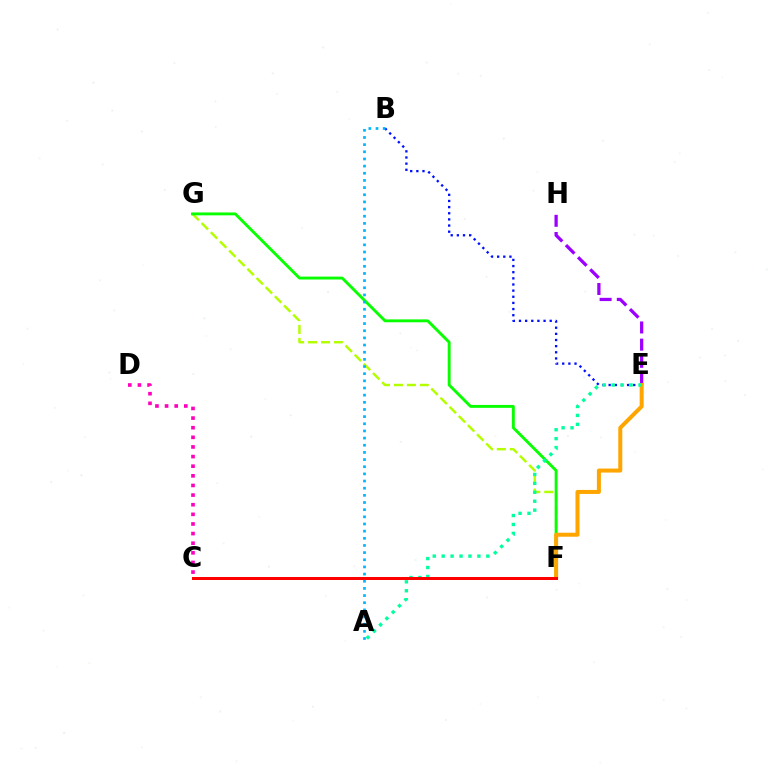{('F', 'G'): [{'color': '#b3ff00', 'line_style': 'dashed', 'thickness': 1.76}, {'color': '#08ff00', 'line_style': 'solid', 'thickness': 2.08}], ('E', 'H'): [{'color': '#9b00ff', 'line_style': 'dashed', 'thickness': 2.33}], ('B', 'E'): [{'color': '#0010ff', 'line_style': 'dotted', 'thickness': 1.67}], ('C', 'D'): [{'color': '#ff00bd', 'line_style': 'dotted', 'thickness': 2.62}], ('E', 'F'): [{'color': '#ffa500', 'line_style': 'solid', 'thickness': 2.89}], ('A', 'B'): [{'color': '#00b5ff', 'line_style': 'dotted', 'thickness': 1.94}], ('A', 'E'): [{'color': '#00ff9d', 'line_style': 'dotted', 'thickness': 2.43}], ('C', 'F'): [{'color': '#ff0000', 'line_style': 'solid', 'thickness': 2.15}]}